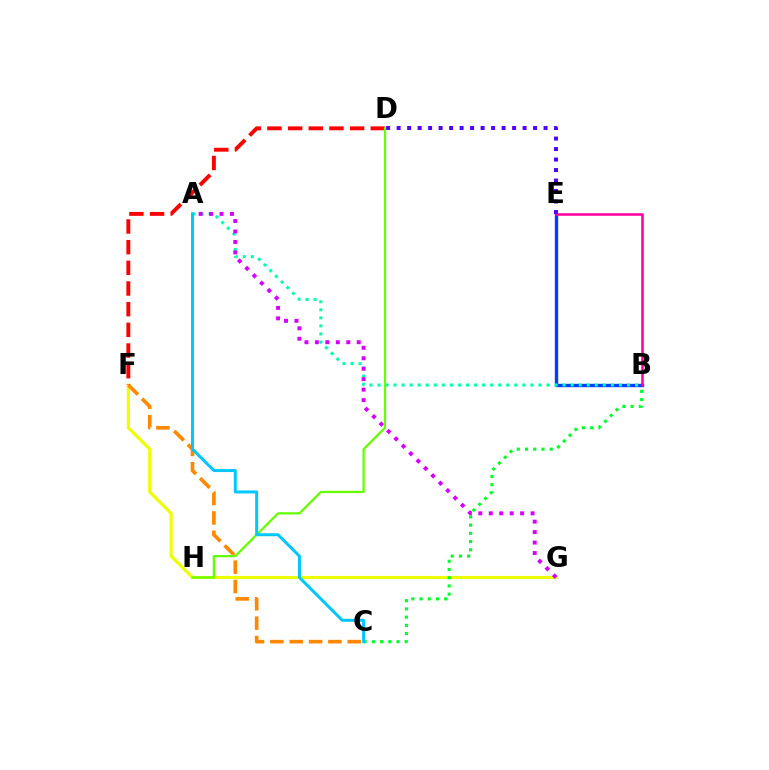{('B', 'E'): [{'color': '#003fff', 'line_style': 'solid', 'thickness': 2.43}, {'color': '#ff00a0', 'line_style': 'solid', 'thickness': 1.84}], ('F', 'G'): [{'color': '#eeff00', 'line_style': 'solid', 'thickness': 2.25}], ('A', 'B'): [{'color': '#00ffaf', 'line_style': 'dotted', 'thickness': 2.19}], ('B', 'C'): [{'color': '#00ff27', 'line_style': 'dotted', 'thickness': 2.23}], ('C', 'F'): [{'color': '#ff8800', 'line_style': 'dashed', 'thickness': 2.63}], ('A', 'G'): [{'color': '#d600ff', 'line_style': 'dotted', 'thickness': 2.84}], ('D', 'F'): [{'color': '#ff0000', 'line_style': 'dashed', 'thickness': 2.81}], ('D', 'H'): [{'color': '#66ff00', 'line_style': 'solid', 'thickness': 1.63}], ('A', 'C'): [{'color': '#00c7ff', 'line_style': 'solid', 'thickness': 2.16}], ('D', 'E'): [{'color': '#4f00ff', 'line_style': 'dotted', 'thickness': 2.85}]}